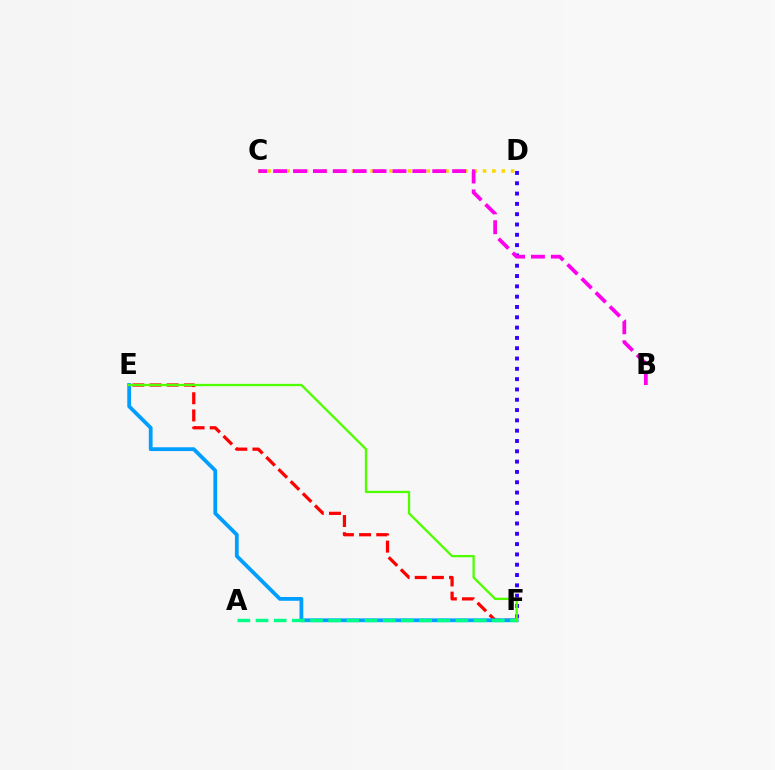{('D', 'F'): [{'color': '#3700ff', 'line_style': 'dotted', 'thickness': 2.8}], ('E', 'F'): [{'color': '#ff0000', 'line_style': 'dashed', 'thickness': 2.33}, {'color': '#009eff', 'line_style': 'solid', 'thickness': 2.73}, {'color': '#4fff00', 'line_style': 'solid', 'thickness': 1.66}], ('C', 'D'): [{'color': '#ffd500', 'line_style': 'dotted', 'thickness': 2.54}], ('A', 'F'): [{'color': '#00ff86', 'line_style': 'dashed', 'thickness': 2.47}], ('B', 'C'): [{'color': '#ff00ed', 'line_style': 'dashed', 'thickness': 2.7}]}